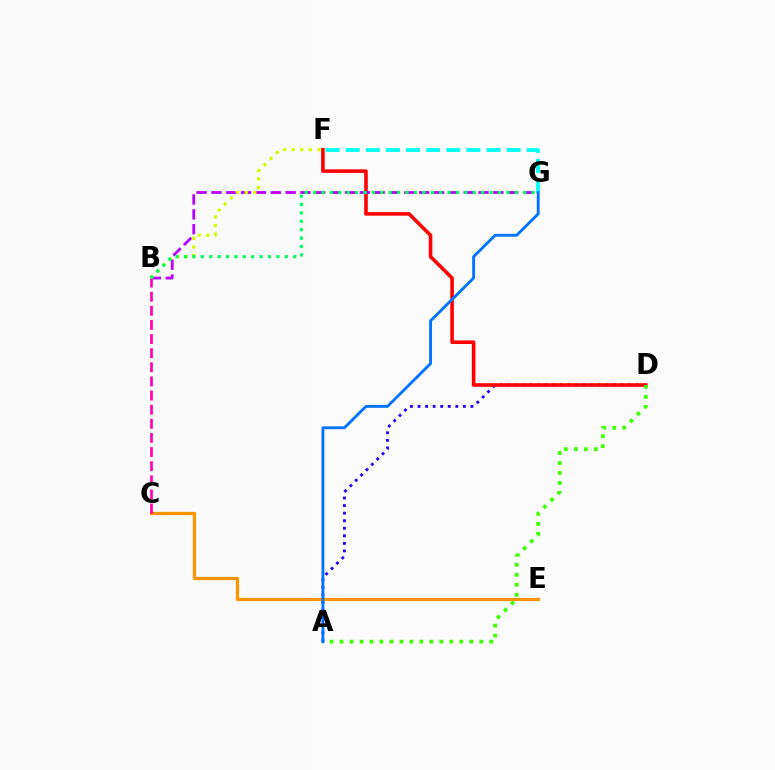{('A', 'D'): [{'color': '#2500ff', 'line_style': 'dotted', 'thickness': 2.05}, {'color': '#3dff00', 'line_style': 'dotted', 'thickness': 2.71}], ('D', 'F'): [{'color': '#ff0000', 'line_style': 'solid', 'thickness': 2.58}], ('B', 'G'): [{'color': '#b900ff', 'line_style': 'dashed', 'thickness': 2.02}, {'color': '#00ff5c', 'line_style': 'dotted', 'thickness': 2.28}], ('C', 'E'): [{'color': '#ff9400', 'line_style': 'solid', 'thickness': 2.34}], ('F', 'G'): [{'color': '#00fff6', 'line_style': 'dashed', 'thickness': 2.73}], ('B', 'C'): [{'color': '#ff00ac', 'line_style': 'dashed', 'thickness': 1.92}], ('B', 'F'): [{'color': '#d1ff00', 'line_style': 'dotted', 'thickness': 2.33}], ('A', 'G'): [{'color': '#0074ff', 'line_style': 'solid', 'thickness': 2.06}]}